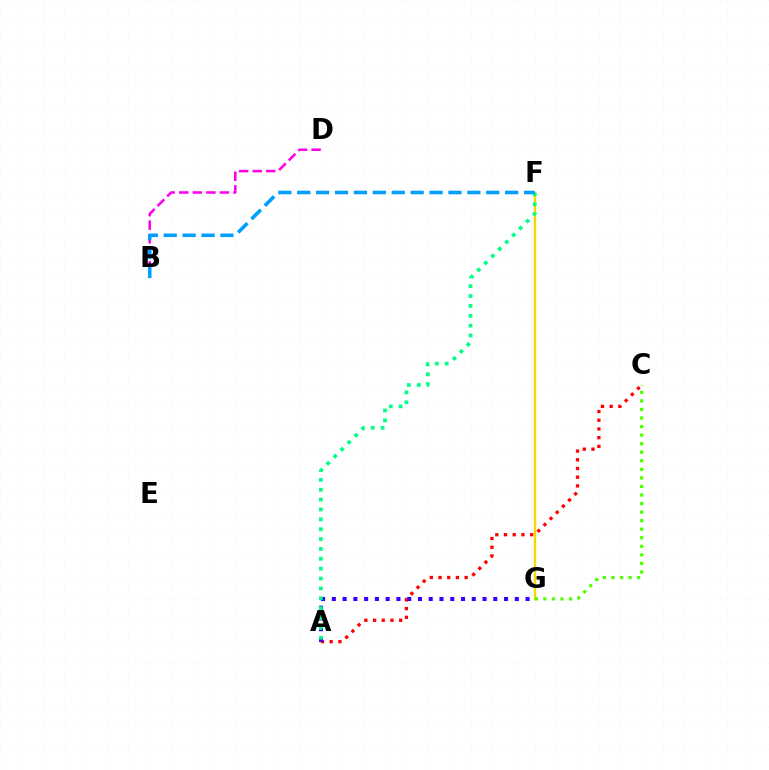{('A', 'C'): [{'color': '#ff0000', 'line_style': 'dotted', 'thickness': 2.36}], ('A', 'G'): [{'color': '#3700ff', 'line_style': 'dotted', 'thickness': 2.92}], ('F', 'G'): [{'color': '#ffd500', 'line_style': 'solid', 'thickness': 1.7}], ('C', 'G'): [{'color': '#4fff00', 'line_style': 'dotted', 'thickness': 2.32}], ('B', 'D'): [{'color': '#ff00ed', 'line_style': 'dashed', 'thickness': 1.84}], ('A', 'F'): [{'color': '#00ff86', 'line_style': 'dotted', 'thickness': 2.68}], ('B', 'F'): [{'color': '#009eff', 'line_style': 'dashed', 'thickness': 2.57}]}